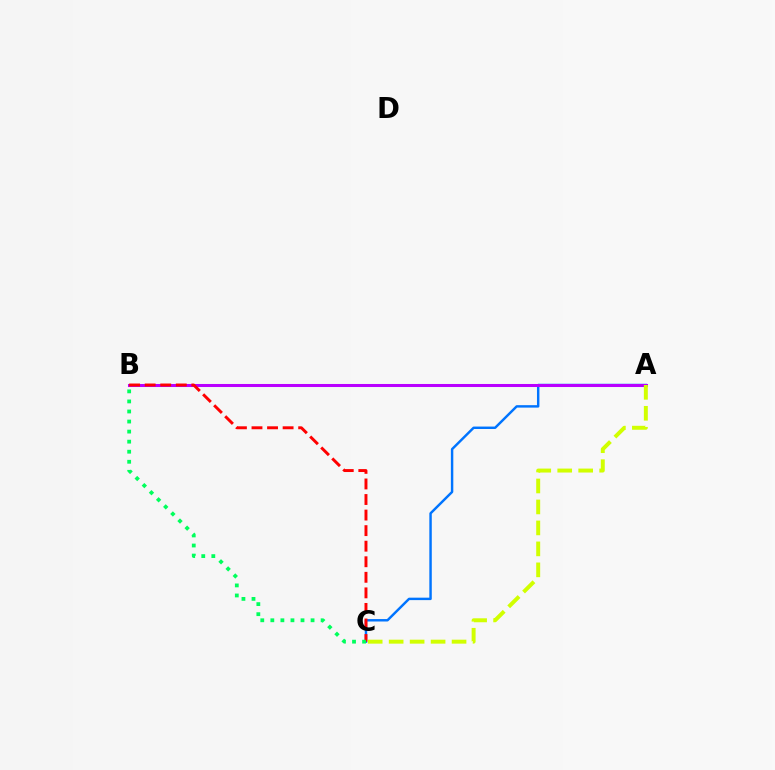{('A', 'C'): [{'color': '#0074ff', 'line_style': 'solid', 'thickness': 1.76}, {'color': '#d1ff00', 'line_style': 'dashed', 'thickness': 2.85}], ('A', 'B'): [{'color': '#b900ff', 'line_style': 'solid', 'thickness': 2.19}], ('B', 'C'): [{'color': '#ff0000', 'line_style': 'dashed', 'thickness': 2.11}, {'color': '#00ff5c', 'line_style': 'dotted', 'thickness': 2.73}]}